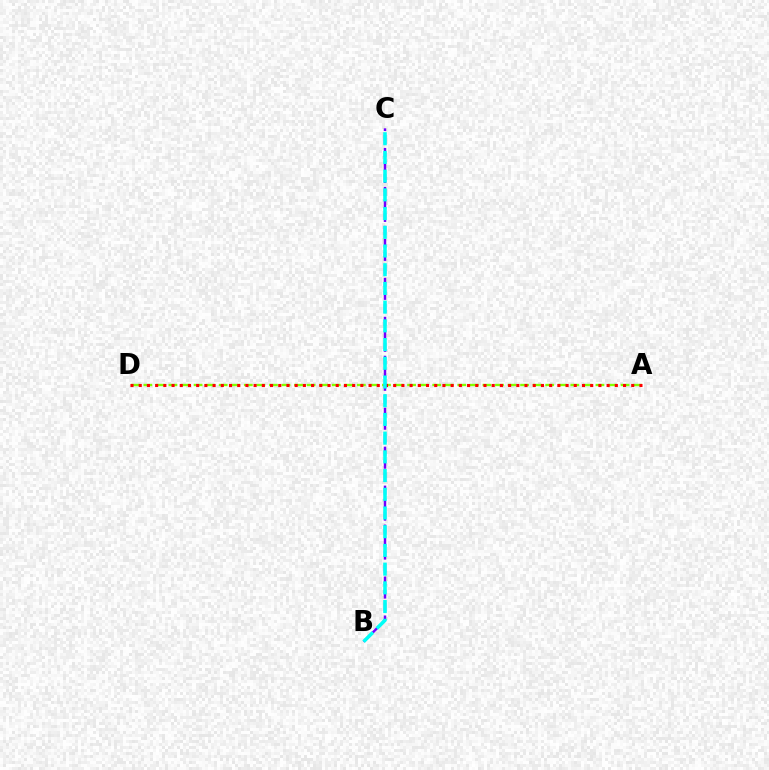{('A', 'D'): [{'color': '#84ff00', 'line_style': 'dashed', 'thickness': 1.71}, {'color': '#ff0000', 'line_style': 'dotted', 'thickness': 2.23}], ('B', 'C'): [{'color': '#7200ff', 'line_style': 'dashed', 'thickness': 1.76}, {'color': '#00fff6', 'line_style': 'dashed', 'thickness': 2.54}]}